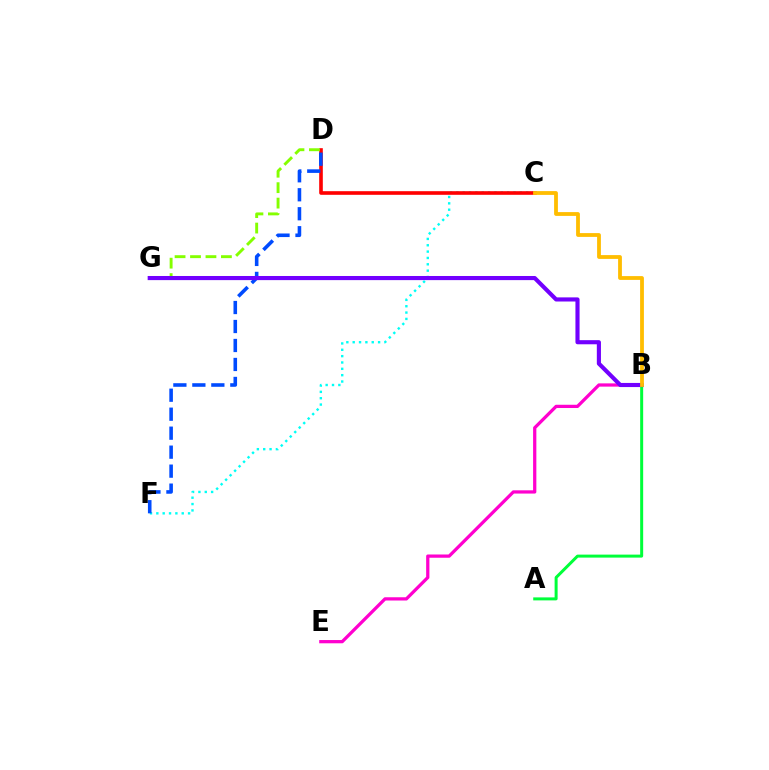{('C', 'F'): [{'color': '#00fff6', 'line_style': 'dotted', 'thickness': 1.72}], ('C', 'D'): [{'color': '#ff0000', 'line_style': 'solid', 'thickness': 2.61}], ('A', 'B'): [{'color': '#00ff39', 'line_style': 'solid', 'thickness': 2.16}], ('D', 'F'): [{'color': '#004bff', 'line_style': 'dashed', 'thickness': 2.58}], ('D', 'G'): [{'color': '#84ff00', 'line_style': 'dashed', 'thickness': 2.1}], ('B', 'E'): [{'color': '#ff00cf', 'line_style': 'solid', 'thickness': 2.34}], ('B', 'G'): [{'color': '#7200ff', 'line_style': 'solid', 'thickness': 2.97}], ('B', 'C'): [{'color': '#ffbd00', 'line_style': 'solid', 'thickness': 2.73}]}